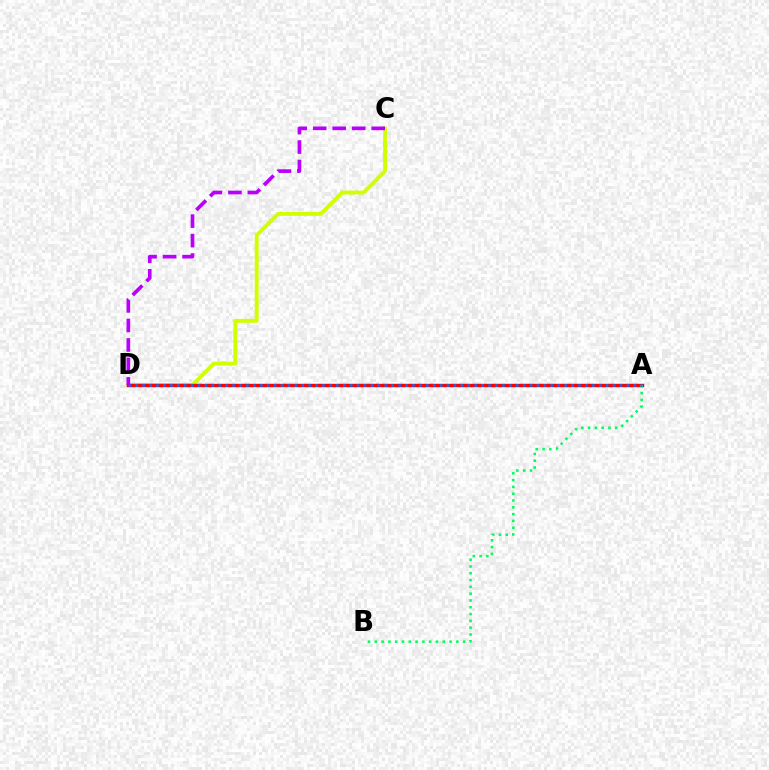{('C', 'D'): [{'color': '#d1ff00', 'line_style': 'solid', 'thickness': 2.8}, {'color': '#b900ff', 'line_style': 'dashed', 'thickness': 2.65}], ('A', 'D'): [{'color': '#ff0000', 'line_style': 'solid', 'thickness': 2.49}, {'color': '#0074ff', 'line_style': 'dotted', 'thickness': 1.88}], ('A', 'B'): [{'color': '#00ff5c', 'line_style': 'dotted', 'thickness': 1.85}]}